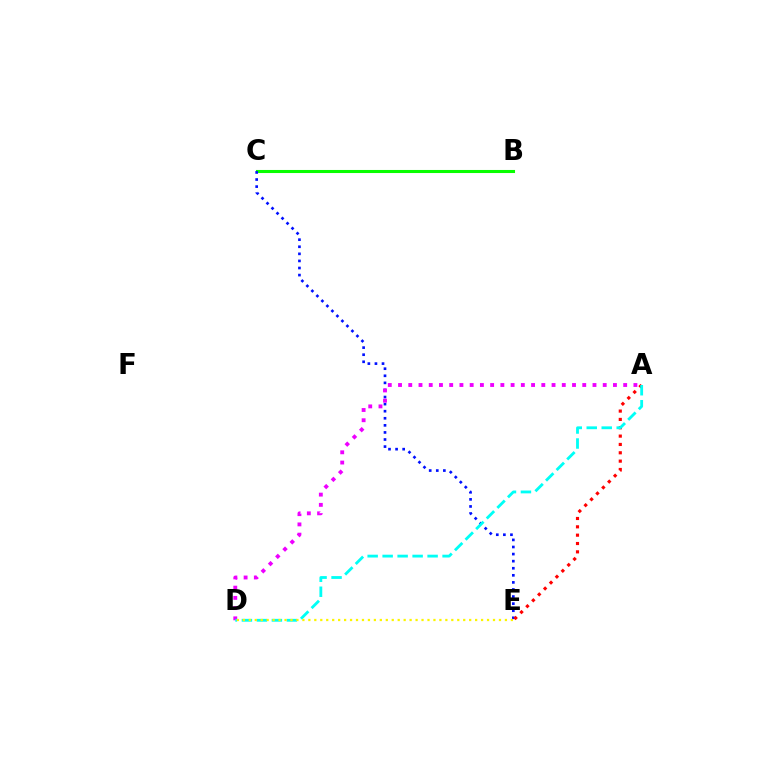{('B', 'C'): [{'color': '#08ff00', 'line_style': 'solid', 'thickness': 2.21}], ('C', 'E'): [{'color': '#0010ff', 'line_style': 'dotted', 'thickness': 1.92}], ('A', 'E'): [{'color': '#ff0000', 'line_style': 'dotted', 'thickness': 2.27}], ('A', 'D'): [{'color': '#ee00ff', 'line_style': 'dotted', 'thickness': 2.78}, {'color': '#00fff6', 'line_style': 'dashed', 'thickness': 2.04}], ('D', 'E'): [{'color': '#fcf500', 'line_style': 'dotted', 'thickness': 1.62}]}